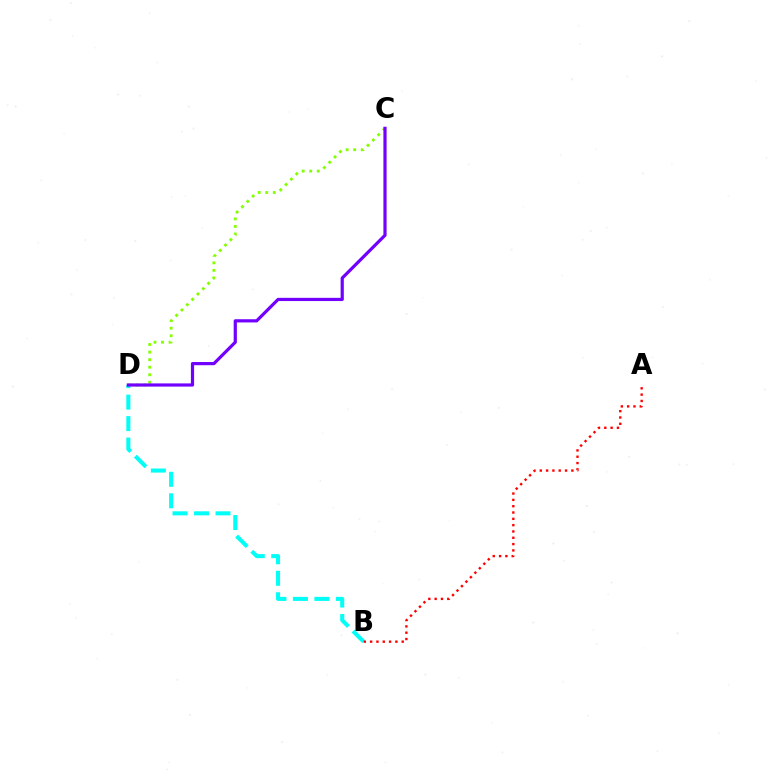{('C', 'D'): [{'color': '#84ff00', 'line_style': 'dotted', 'thickness': 2.05}, {'color': '#7200ff', 'line_style': 'solid', 'thickness': 2.3}], ('B', 'D'): [{'color': '#00fff6', 'line_style': 'dashed', 'thickness': 2.92}], ('A', 'B'): [{'color': '#ff0000', 'line_style': 'dotted', 'thickness': 1.72}]}